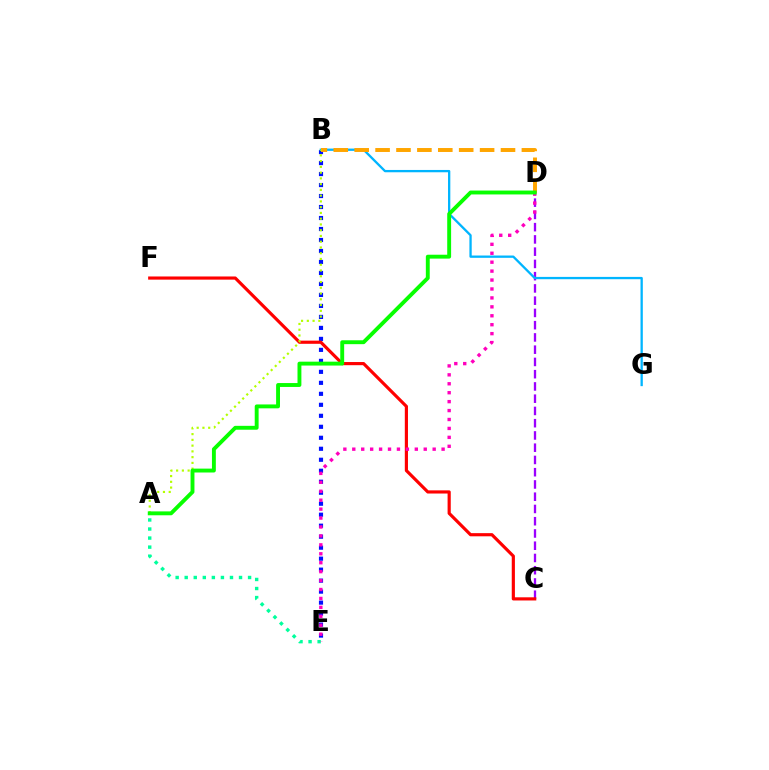{('C', 'D'): [{'color': '#9b00ff', 'line_style': 'dashed', 'thickness': 1.66}], ('B', 'E'): [{'color': '#0010ff', 'line_style': 'dotted', 'thickness': 2.99}], ('C', 'F'): [{'color': '#ff0000', 'line_style': 'solid', 'thickness': 2.28}], ('B', 'G'): [{'color': '#00b5ff', 'line_style': 'solid', 'thickness': 1.66}], ('B', 'D'): [{'color': '#ffa500', 'line_style': 'dashed', 'thickness': 2.84}], ('A', 'B'): [{'color': '#b3ff00', 'line_style': 'dotted', 'thickness': 1.56}], ('A', 'E'): [{'color': '#00ff9d', 'line_style': 'dotted', 'thickness': 2.46}], ('D', 'E'): [{'color': '#ff00bd', 'line_style': 'dotted', 'thickness': 2.43}], ('A', 'D'): [{'color': '#08ff00', 'line_style': 'solid', 'thickness': 2.8}]}